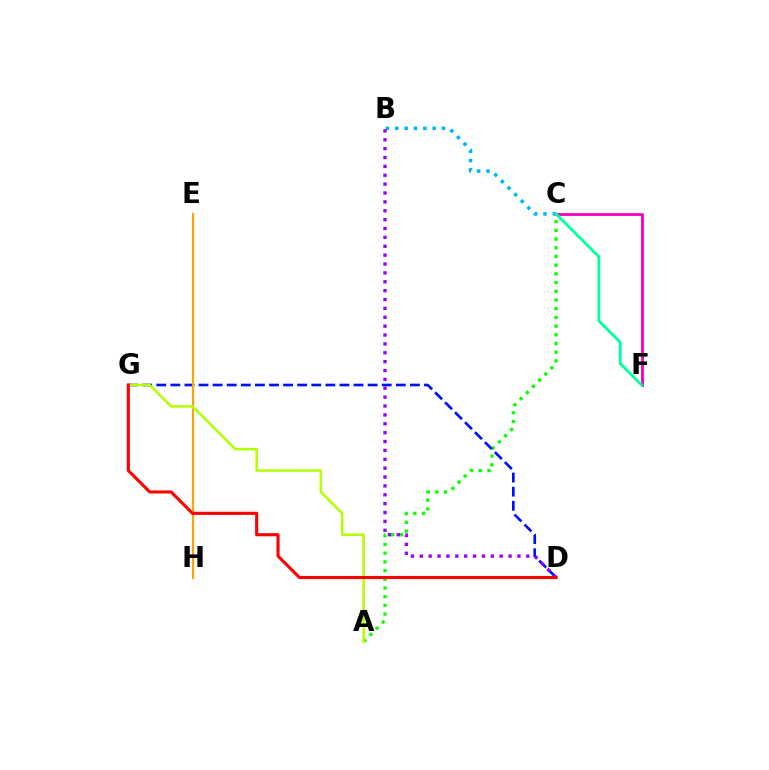{('A', 'C'): [{'color': '#08ff00', 'line_style': 'dotted', 'thickness': 2.36}], ('C', 'F'): [{'color': '#ff00bd', 'line_style': 'solid', 'thickness': 2.06}, {'color': '#00ff9d', 'line_style': 'solid', 'thickness': 2.02}], ('B', 'C'): [{'color': '#00b5ff', 'line_style': 'dotted', 'thickness': 2.54}], ('D', 'G'): [{'color': '#0010ff', 'line_style': 'dashed', 'thickness': 1.91}, {'color': '#ff0000', 'line_style': 'solid', 'thickness': 2.23}], ('B', 'D'): [{'color': '#9b00ff', 'line_style': 'dotted', 'thickness': 2.41}], ('E', 'H'): [{'color': '#ffa500', 'line_style': 'solid', 'thickness': 1.58}], ('A', 'G'): [{'color': '#b3ff00', 'line_style': 'solid', 'thickness': 1.82}]}